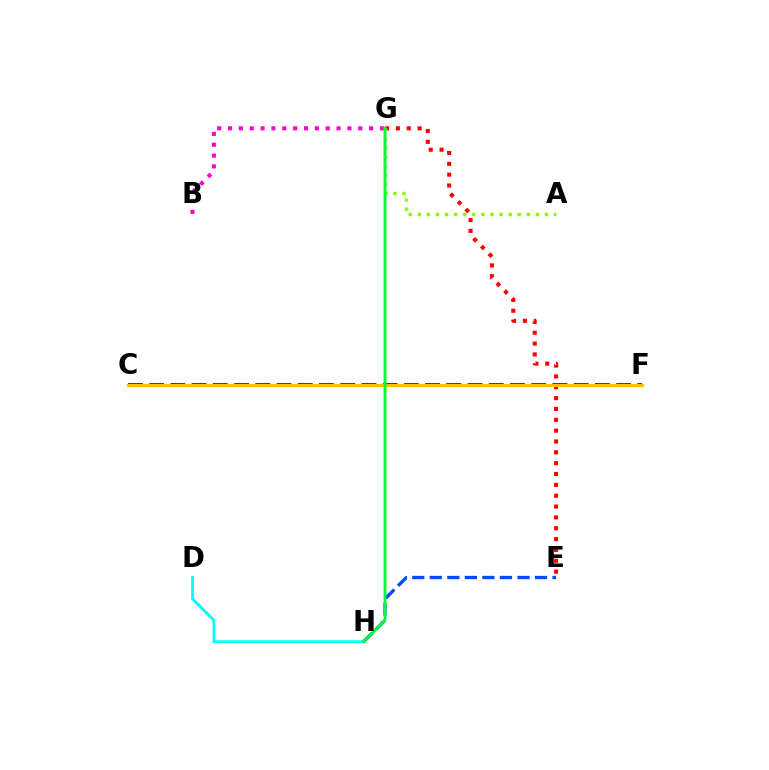{('D', 'H'): [{'color': '#00fff6', 'line_style': 'solid', 'thickness': 1.97}], ('C', 'F'): [{'color': '#7200ff', 'line_style': 'dashed', 'thickness': 2.88}, {'color': '#ffbd00', 'line_style': 'solid', 'thickness': 2.25}], ('E', 'G'): [{'color': '#ff0000', 'line_style': 'dotted', 'thickness': 2.95}], ('B', 'G'): [{'color': '#ff00cf', 'line_style': 'dotted', 'thickness': 2.95}], ('A', 'G'): [{'color': '#84ff00', 'line_style': 'dotted', 'thickness': 2.47}], ('E', 'H'): [{'color': '#004bff', 'line_style': 'dashed', 'thickness': 2.38}], ('G', 'H'): [{'color': '#00ff39', 'line_style': 'solid', 'thickness': 2.07}]}